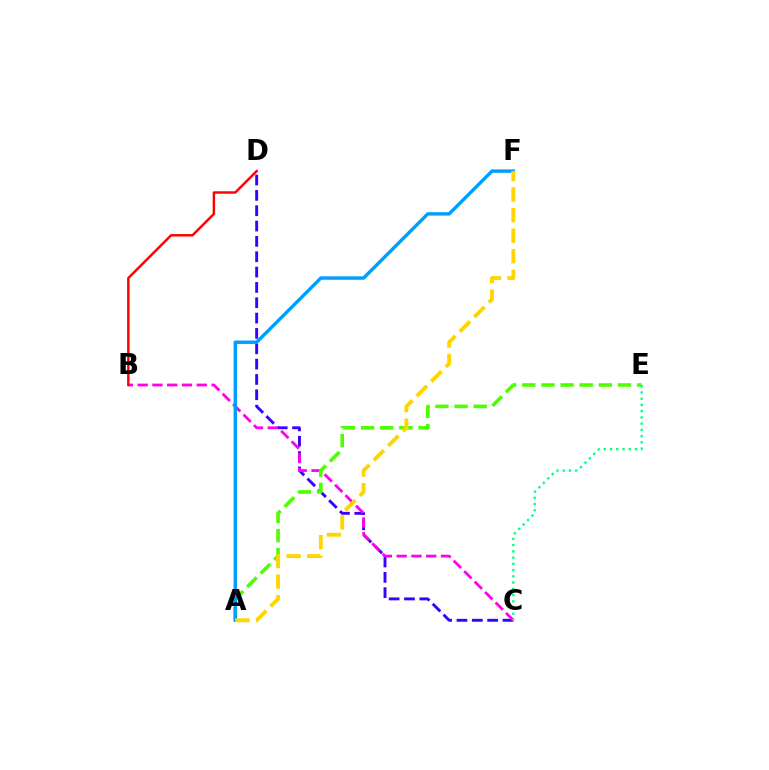{('C', 'D'): [{'color': '#3700ff', 'line_style': 'dashed', 'thickness': 2.08}], ('B', 'C'): [{'color': '#ff00ed', 'line_style': 'dashed', 'thickness': 2.01}], ('B', 'D'): [{'color': '#ff0000', 'line_style': 'solid', 'thickness': 1.75}], ('A', 'E'): [{'color': '#4fff00', 'line_style': 'dashed', 'thickness': 2.6}], ('A', 'F'): [{'color': '#009eff', 'line_style': 'solid', 'thickness': 2.46}, {'color': '#ffd500', 'line_style': 'dashed', 'thickness': 2.79}], ('C', 'E'): [{'color': '#00ff86', 'line_style': 'dotted', 'thickness': 1.7}]}